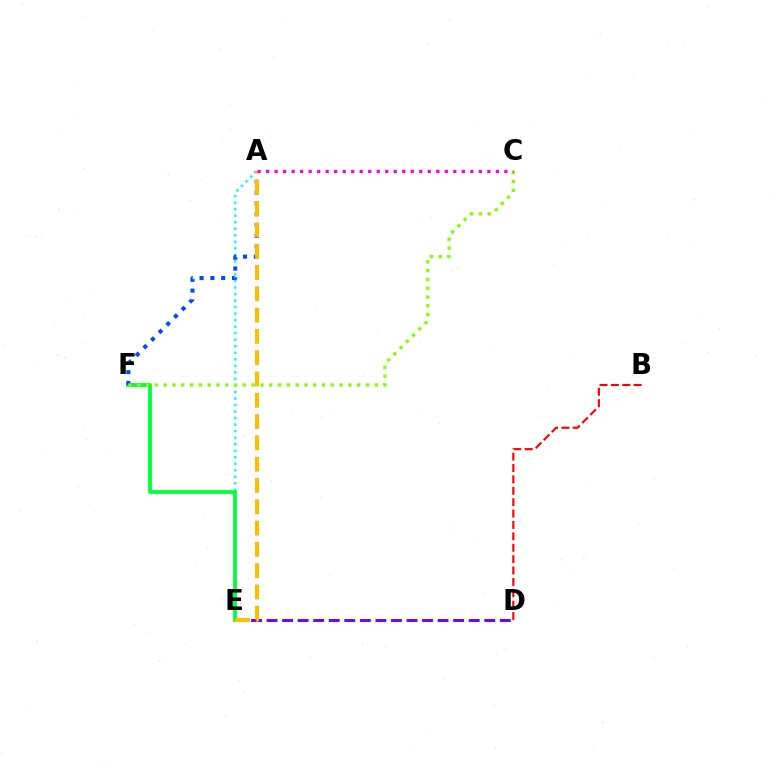{('A', 'E'): [{'color': '#00fff6', 'line_style': 'dotted', 'thickness': 1.77}, {'color': '#ffbd00', 'line_style': 'dashed', 'thickness': 2.89}], ('E', 'F'): [{'color': '#00ff39', 'line_style': 'solid', 'thickness': 2.73}], ('A', 'F'): [{'color': '#004bff', 'line_style': 'dotted', 'thickness': 2.94}], ('D', 'E'): [{'color': '#7200ff', 'line_style': 'dashed', 'thickness': 2.11}], ('C', 'F'): [{'color': '#84ff00', 'line_style': 'dotted', 'thickness': 2.39}], ('A', 'C'): [{'color': '#ff00cf', 'line_style': 'dotted', 'thickness': 2.31}], ('B', 'D'): [{'color': '#ff0000', 'line_style': 'dashed', 'thickness': 1.55}]}